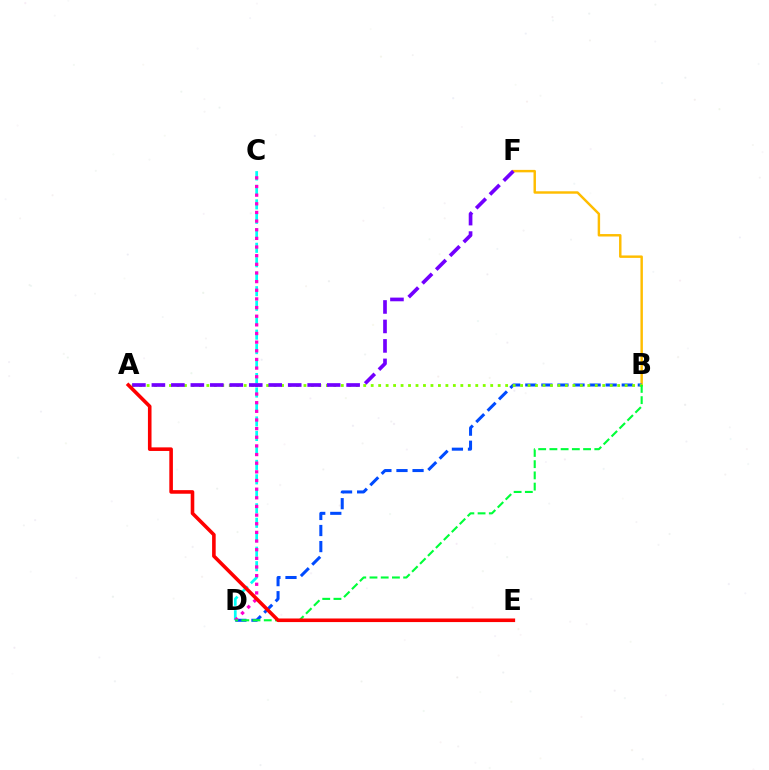{('B', 'F'): [{'color': '#ffbd00', 'line_style': 'solid', 'thickness': 1.76}], ('B', 'D'): [{'color': '#004bff', 'line_style': 'dashed', 'thickness': 2.18}, {'color': '#00ff39', 'line_style': 'dashed', 'thickness': 1.52}], ('C', 'D'): [{'color': '#00fff6', 'line_style': 'dashed', 'thickness': 1.97}, {'color': '#ff00cf', 'line_style': 'dotted', 'thickness': 2.35}], ('A', 'B'): [{'color': '#84ff00', 'line_style': 'dotted', 'thickness': 2.03}], ('A', 'F'): [{'color': '#7200ff', 'line_style': 'dashed', 'thickness': 2.65}], ('A', 'E'): [{'color': '#ff0000', 'line_style': 'solid', 'thickness': 2.59}]}